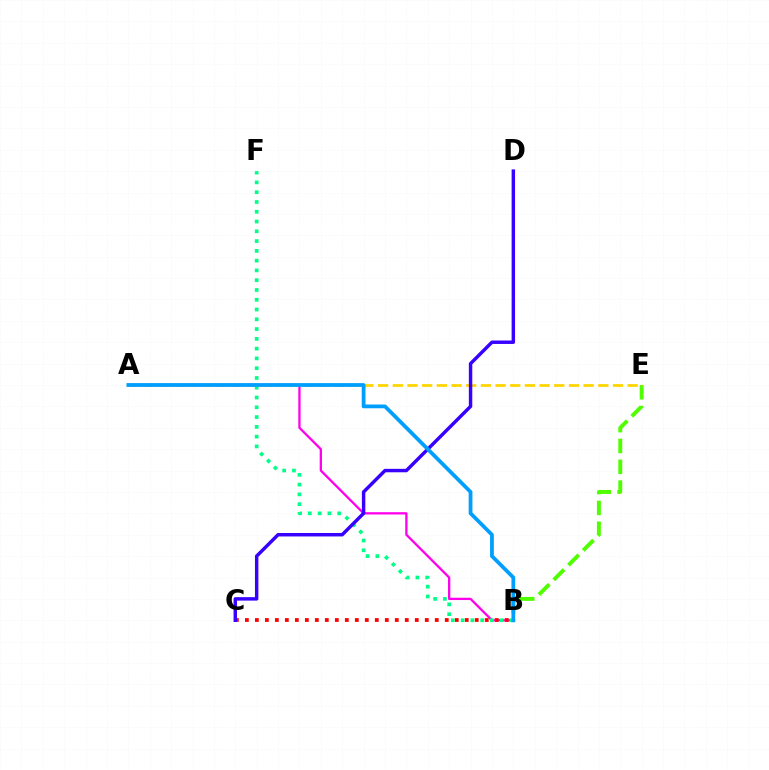{('A', 'B'): [{'color': '#ff00ed', 'line_style': 'solid', 'thickness': 1.66}, {'color': '#009eff', 'line_style': 'solid', 'thickness': 2.71}], ('B', 'C'): [{'color': '#ff0000', 'line_style': 'dotted', 'thickness': 2.72}], ('B', 'F'): [{'color': '#00ff86', 'line_style': 'dotted', 'thickness': 2.66}], ('B', 'E'): [{'color': '#4fff00', 'line_style': 'dashed', 'thickness': 2.83}], ('A', 'E'): [{'color': '#ffd500', 'line_style': 'dashed', 'thickness': 1.99}], ('C', 'D'): [{'color': '#3700ff', 'line_style': 'solid', 'thickness': 2.48}]}